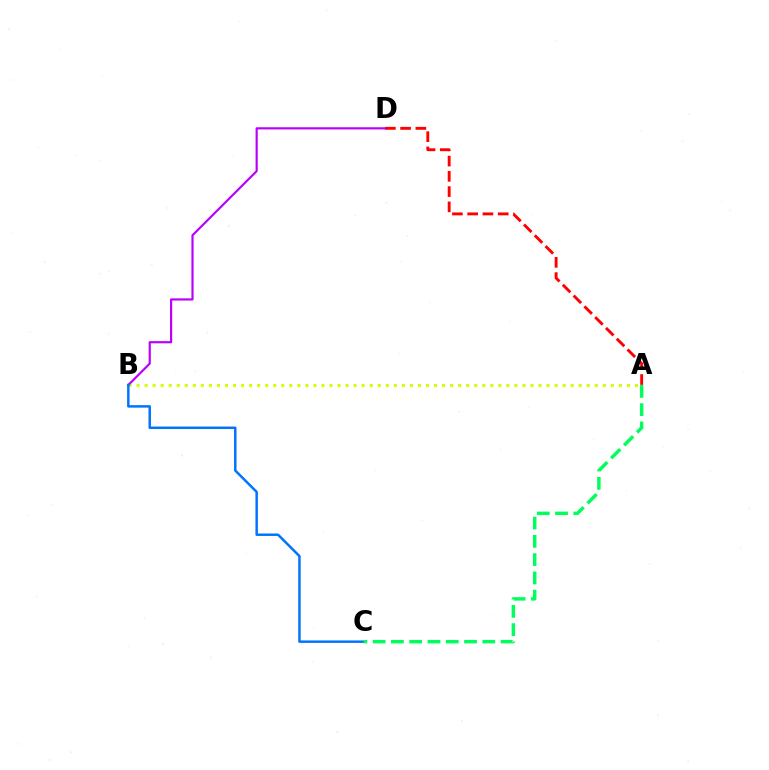{('A', 'B'): [{'color': '#d1ff00', 'line_style': 'dotted', 'thickness': 2.18}], ('A', 'D'): [{'color': '#ff0000', 'line_style': 'dashed', 'thickness': 2.07}], ('B', 'D'): [{'color': '#b900ff', 'line_style': 'solid', 'thickness': 1.57}], ('B', 'C'): [{'color': '#0074ff', 'line_style': 'solid', 'thickness': 1.79}], ('A', 'C'): [{'color': '#00ff5c', 'line_style': 'dashed', 'thickness': 2.48}]}